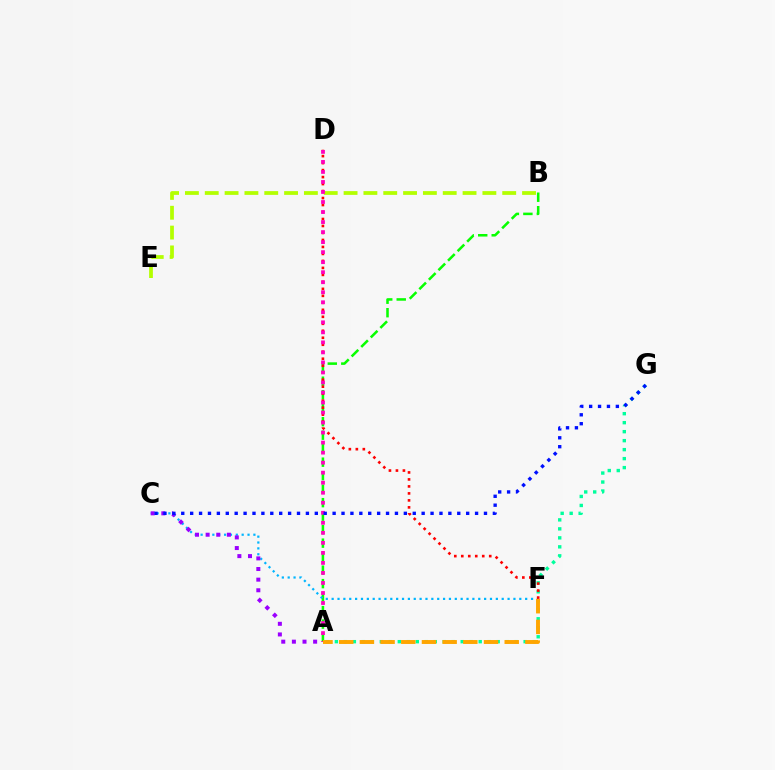{('A', 'B'): [{'color': '#08ff00', 'line_style': 'dashed', 'thickness': 1.83}], ('C', 'F'): [{'color': '#00b5ff', 'line_style': 'dotted', 'thickness': 1.59}], ('A', 'G'): [{'color': '#00ff9d', 'line_style': 'dotted', 'thickness': 2.44}], ('D', 'F'): [{'color': '#ff0000', 'line_style': 'dotted', 'thickness': 1.9}], ('A', 'C'): [{'color': '#9b00ff', 'line_style': 'dotted', 'thickness': 2.89}], ('B', 'E'): [{'color': '#b3ff00', 'line_style': 'dashed', 'thickness': 2.69}], ('A', 'D'): [{'color': '#ff00bd', 'line_style': 'dotted', 'thickness': 2.72}], ('C', 'G'): [{'color': '#0010ff', 'line_style': 'dotted', 'thickness': 2.42}], ('A', 'F'): [{'color': '#ffa500', 'line_style': 'dashed', 'thickness': 2.81}]}